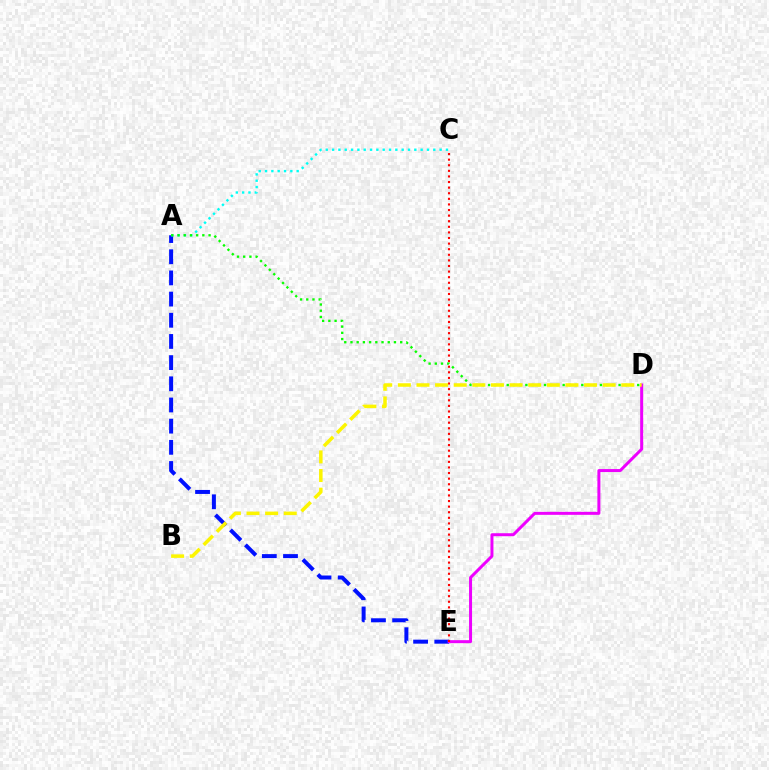{('A', 'E'): [{'color': '#0010ff', 'line_style': 'dashed', 'thickness': 2.88}], ('D', 'E'): [{'color': '#ee00ff', 'line_style': 'solid', 'thickness': 2.16}], ('C', 'E'): [{'color': '#ff0000', 'line_style': 'dotted', 'thickness': 1.52}], ('A', 'C'): [{'color': '#00fff6', 'line_style': 'dotted', 'thickness': 1.72}], ('A', 'D'): [{'color': '#08ff00', 'line_style': 'dotted', 'thickness': 1.69}], ('B', 'D'): [{'color': '#fcf500', 'line_style': 'dashed', 'thickness': 2.53}]}